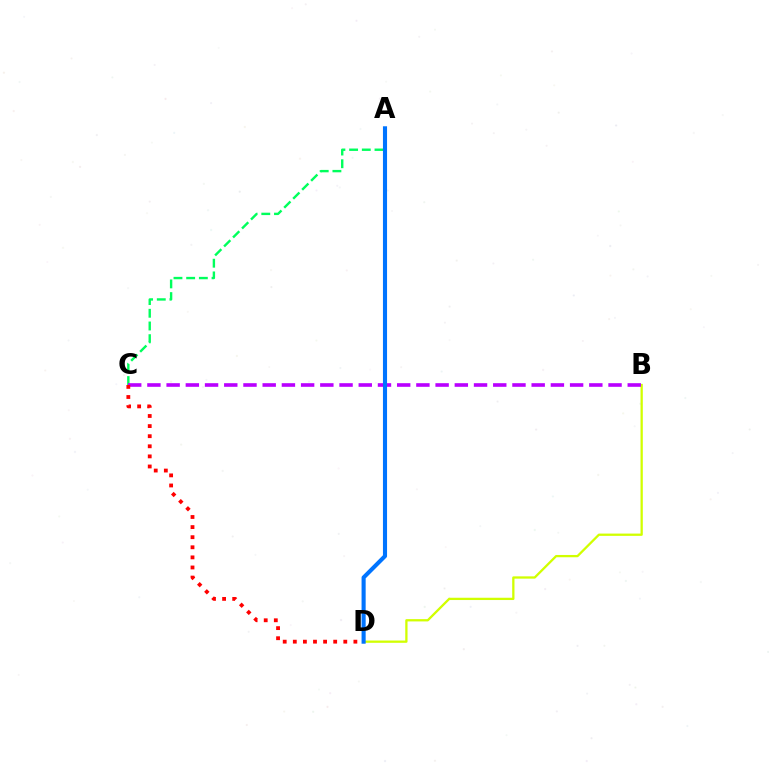{('B', 'D'): [{'color': '#d1ff00', 'line_style': 'solid', 'thickness': 1.65}], ('A', 'C'): [{'color': '#00ff5c', 'line_style': 'dashed', 'thickness': 1.72}], ('B', 'C'): [{'color': '#b900ff', 'line_style': 'dashed', 'thickness': 2.61}], ('A', 'D'): [{'color': '#0074ff', 'line_style': 'solid', 'thickness': 2.95}], ('C', 'D'): [{'color': '#ff0000', 'line_style': 'dotted', 'thickness': 2.74}]}